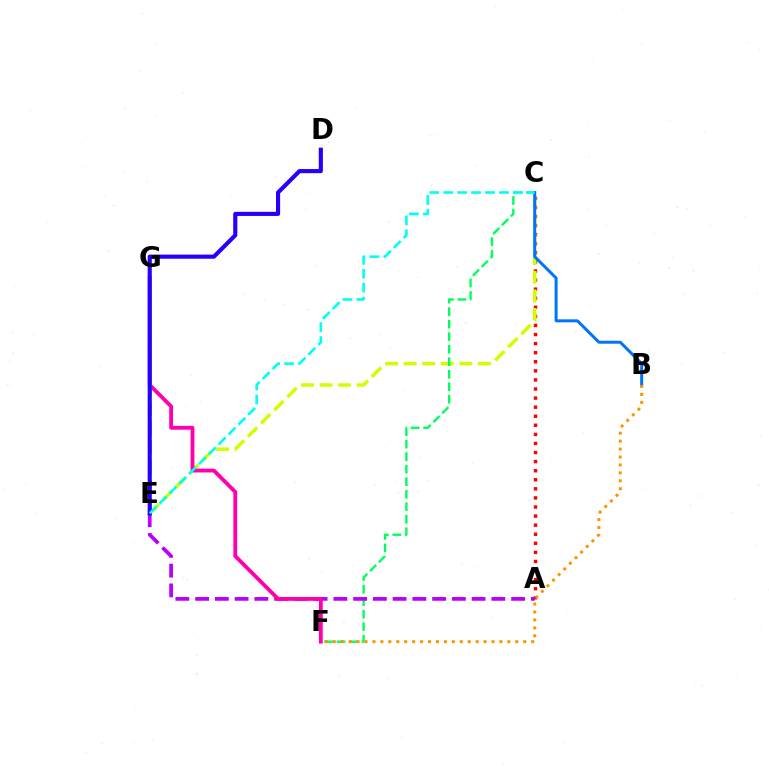{('A', 'C'): [{'color': '#ff0000', 'line_style': 'dotted', 'thickness': 2.47}], ('C', 'E'): [{'color': '#d1ff00', 'line_style': 'dashed', 'thickness': 2.52}, {'color': '#00fff6', 'line_style': 'dashed', 'thickness': 1.89}], ('C', 'F'): [{'color': '#00ff5c', 'line_style': 'dashed', 'thickness': 1.7}], ('A', 'E'): [{'color': '#b900ff', 'line_style': 'dashed', 'thickness': 2.68}], ('F', 'G'): [{'color': '#ff00ac', 'line_style': 'solid', 'thickness': 2.75}], ('B', 'C'): [{'color': '#0074ff', 'line_style': 'solid', 'thickness': 2.15}], ('E', 'G'): [{'color': '#3dff00', 'line_style': 'dashed', 'thickness': 2.66}], ('D', 'E'): [{'color': '#2500ff', 'line_style': 'solid', 'thickness': 2.96}], ('B', 'F'): [{'color': '#ff9400', 'line_style': 'dotted', 'thickness': 2.16}]}